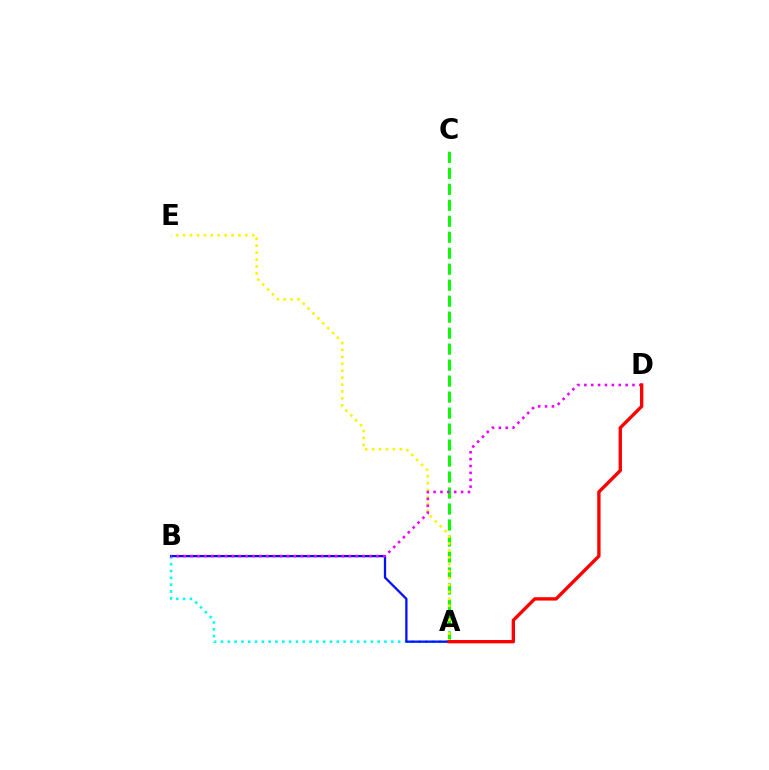{('A', 'B'): [{'color': '#00fff6', 'line_style': 'dotted', 'thickness': 1.85}, {'color': '#0010ff', 'line_style': 'solid', 'thickness': 1.64}], ('A', 'C'): [{'color': '#08ff00', 'line_style': 'dashed', 'thickness': 2.17}], ('A', 'E'): [{'color': '#fcf500', 'line_style': 'dotted', 'thickness': 1.88}], ('B', 'D'): [{'color': '#ee00ff', 'line_style': 'dotted', 'thickness': 1.87}], ('A', 'D'): [{'color': '#ff0000', 'line_style': 'solid', 'thickness': 2.41}]}